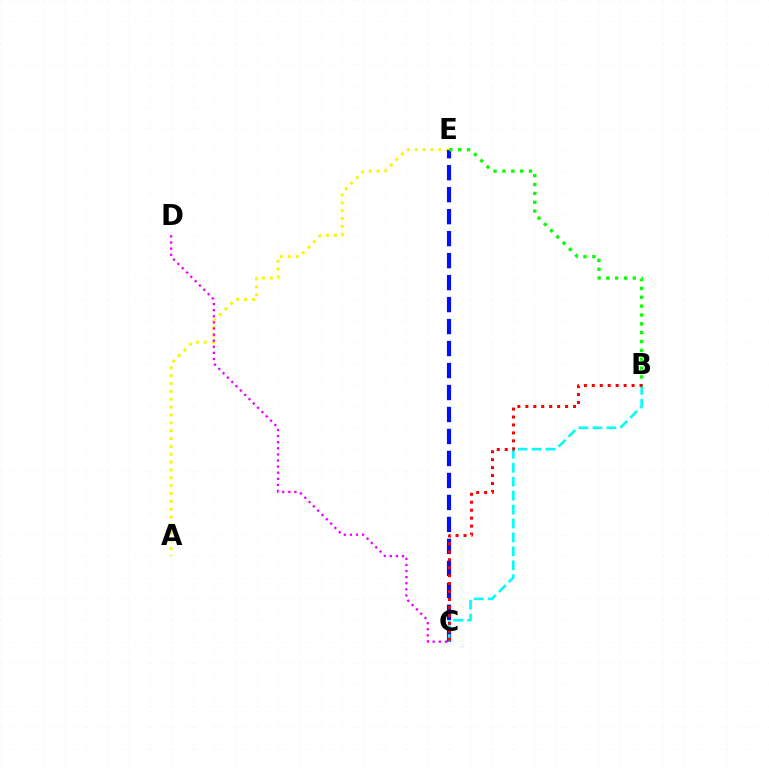{('A', 'E'): [{'color': '#fcf500', 'line_style': 'dotted', 'thickness': 2.13}], ('C', 'E'): [{'color': '#0010ff', 'line_style': 'dashed', 'thickness': 2.99}], ('C', 'D'): [{'color': '#ee00ff', 'line_style': 'dotted', 'thickness': 1.66}], ('B', 'E'): [{'color': '#08ff00', 'line_style': 'dotted', 'thickness': 2.4}], ('B', 'C'): [{'color': '#00fff6', 'line_style': 'dashed', 'thickness': 1.89}, {'color': '#ff0000', 'line_style': 'dotted', 'thickness': 2.16}]}